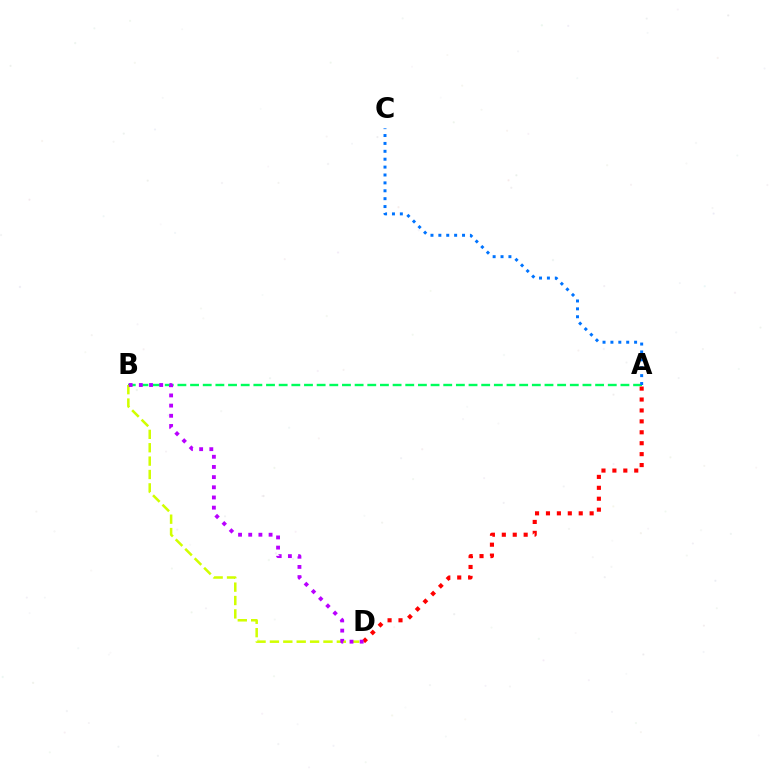{('A', 'B'): [{'color': '#00ff5c', 'line_style': 'dashed', 'thickness': 1.72}], ('B', 'D'): [{'color': '#d1ff00', 'line_style': 'dashed', 'thickness': 1.82}, {'color': '#b900ff', 'line_style': 'dotted', 'thickness': 2.76}], ('A', 'C'): [{'color': '#0074ff', 'line_style': 'dotted', 'thickness': 2.14}], ('A', 'D'): [{'color': '#ff0000', 'line_style': 'dotted', 'thickness': 2.97}]}